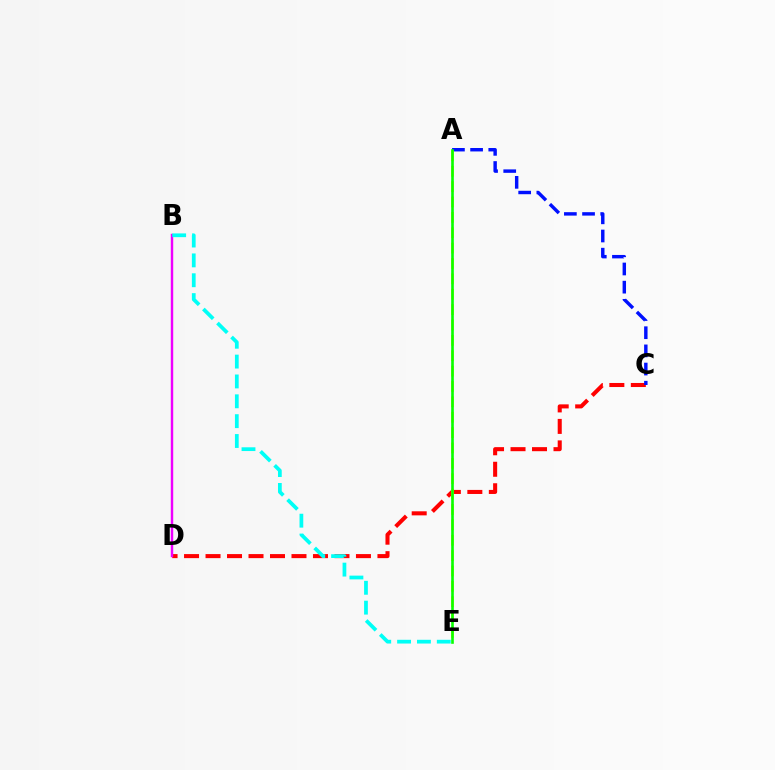{('C', 'D'): [{'color': '#ff0000', 'line_style': 'dashed', 'thickness': 2.92}], ('B', 'D'): [{'color': '#ee00ff', 'line_style': 'solid', 'thickness': 1.75}], ('A', 'C'): [{'color': '#0010ff', 'line_style': 'dashed', 'thickness': 2.47}], ('B', 'E'): [{'color': '#00fff6', 'line_style': 'dashed', 'thickness': 2.7}], ('A', 'E'): [{'color': '#fcf500', 'line_style': 'dashed', 'thickness': 2.09}, {'color': '#08ff00', 'line_style': 'solid', 'thickness': 1.89}]}